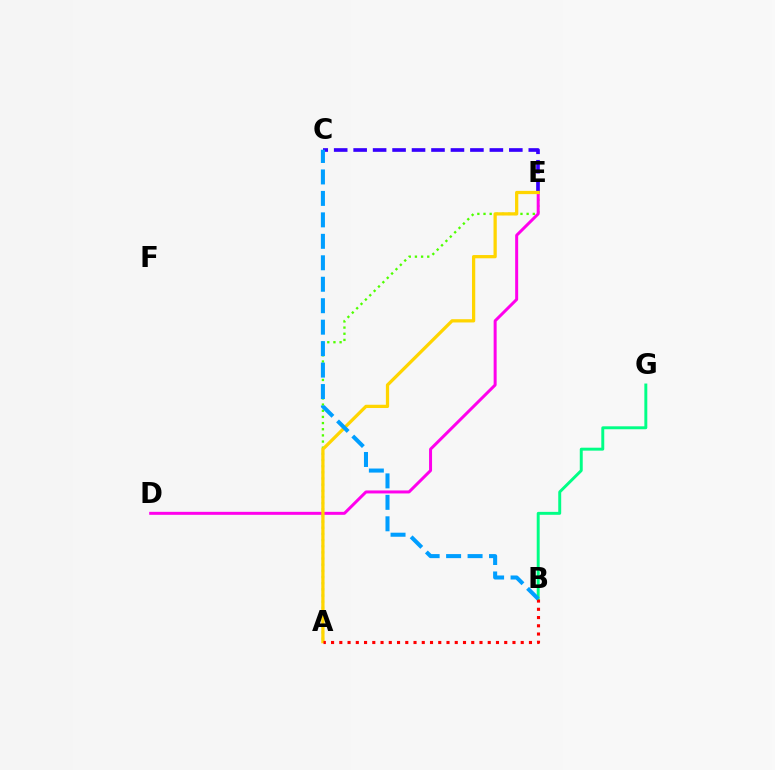{('A', 'E'): [{'color': '#4fff00', 'line_style': 'dotted', 'thickness': 1.67}, {'color': '#ffd500', 'line_style': 'solid', 'thickness': 2.34}], ('D', 'E'): [{'color': '#ff00ed', 'line_style': 'solid', 'thickness': 2.15}], ('C', 'E'): [{'color': '#3700ff', 'line_style': 'dashed', 'thickness': 2.64}], ('B', 'G'): [{'color': '#00ff86', 'line_style': 'solid', 'thickness': 2.11}], ('A', 'B'): [{'color': '#ff0000', 'line_style': 'dotted', 'thickness': 2.24}], ('B', 'C'): [{'color': '#009eff', 'line_style': 'dashed', 'thickness': 2.92}]}